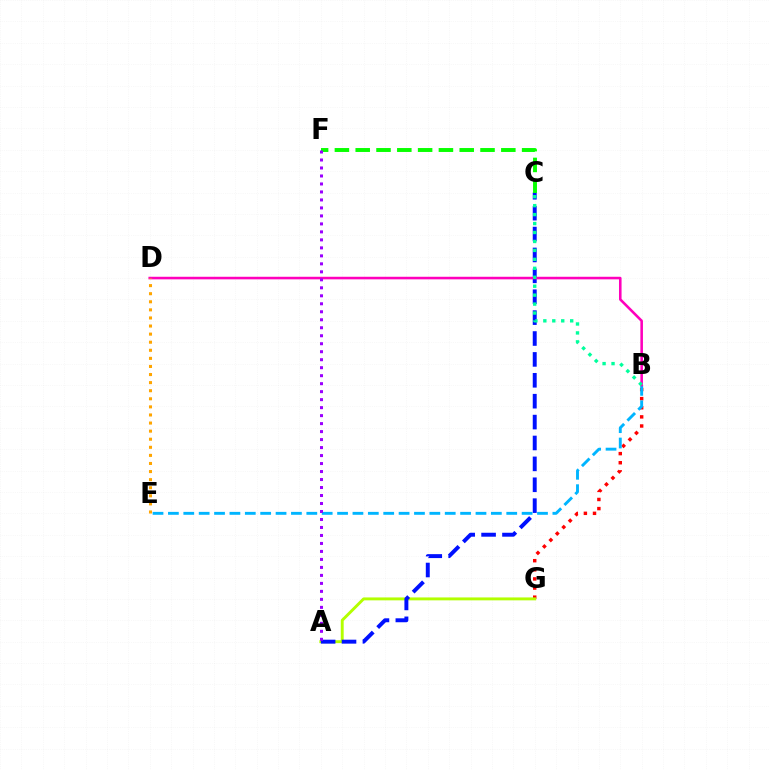{('B', 'G'): [{'color': '#ff0000', 'line_style': 'dotted', 'thickness': 2.48}], ('A', 'G'): [{'color': '#b3ff00', 'line_style': 'solid', 'thickness': 2.1}], ('A', 'C'): [{'color': '#0010ff', 'line_style': 'dashed', 'thickness': 2.84}], ('C', 'F'): [{'color': '#08ff00', 'line_style': 'dashed', 'thickness': 2.83}], ('B', 'E'): [{'color': '#00b5ff', 'line_style': 'dashed', 'thickness': 2.09}], ('B', 'D'): [{'color': '#ff00bd', 'line_style': 'solid', 'thickness': 1.85}], ('A', 'F'): [{'color': '#9b00ff', 'line_style': 'dotted', 'thickness': 2.17}], ('B', 'C'): [{'color': '#00ff9d', 'line_style': 'dotted', 'thickness': 2.43}], ('D', 'E'): [{'color': '#ffa500', 'line_style': 'dotted', 'thickness': 2.2}]}